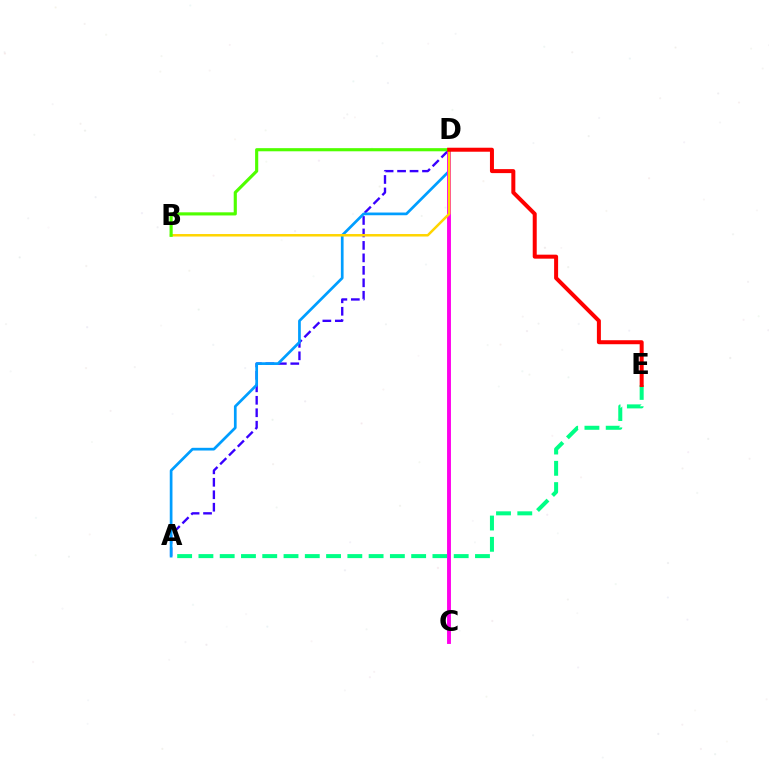{('A', 'D'): [{'color': '#3700ff', 'line_style': 'dashed', 'thickness': 1.69}, {'color': '#009eff', 'line_style': 'solid', 'thickness': 1.95}], ('A', 'E'): [{'color': '#00ff86', 'line_style': 'dashed', 'thickness': 2.89}], ('C', 'D'): [{'color': '#ff00ed', 'line_style': 'solid', 'thickness': 2.8}], ('B', 'D'): [{'color': '#ffd500', 'line_style': 'solid', 'thickness': 1.8}, {'color': '#4fff00', 'line_style': 'solid', 'thickness': 2.26}], ('D', 'E'): [{'color': '#ff0000', 'line_style': 'solid', 'thickness': 2.88}]}